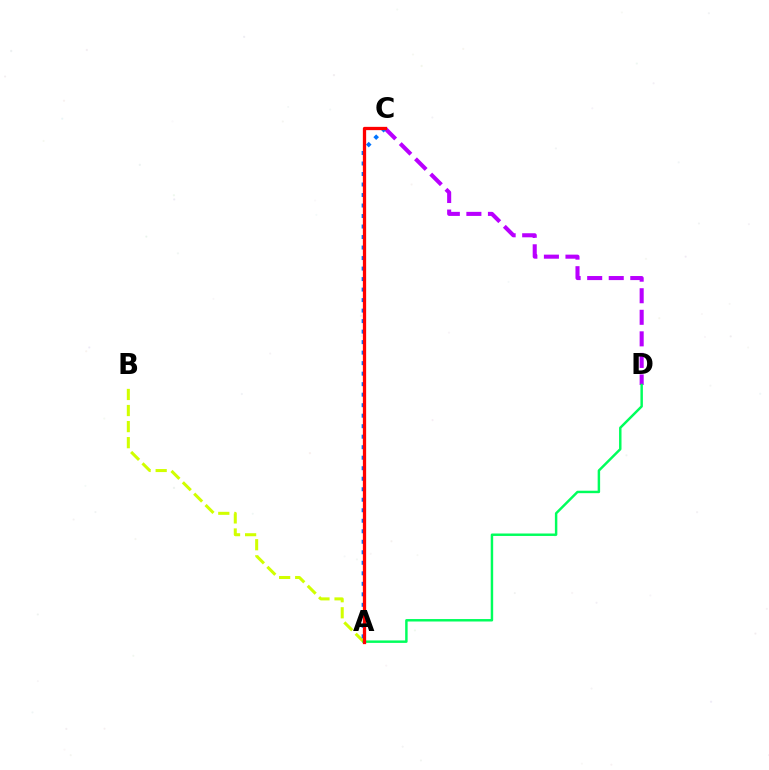{('A', 'B'): [{'color': '#d1ff00', 'line_style': 'dashed', 'thickness': 2.18}], ('C', 'D'): [{'color': '#b900ff', 'line_style': 'dashed', 'thickness': 2.93}], ('A', 'C'): [{'color': '#0074ff', 'line_style': 'dotted', 'thickness': 2.85}, {'color': '#ff0000', 'line_style': 'solid', 'thickness': 2.36}], ('A', 'D'): [{'color': '#00ff5c', 'line_style': 'solid', 'thickness': 1.77}]}